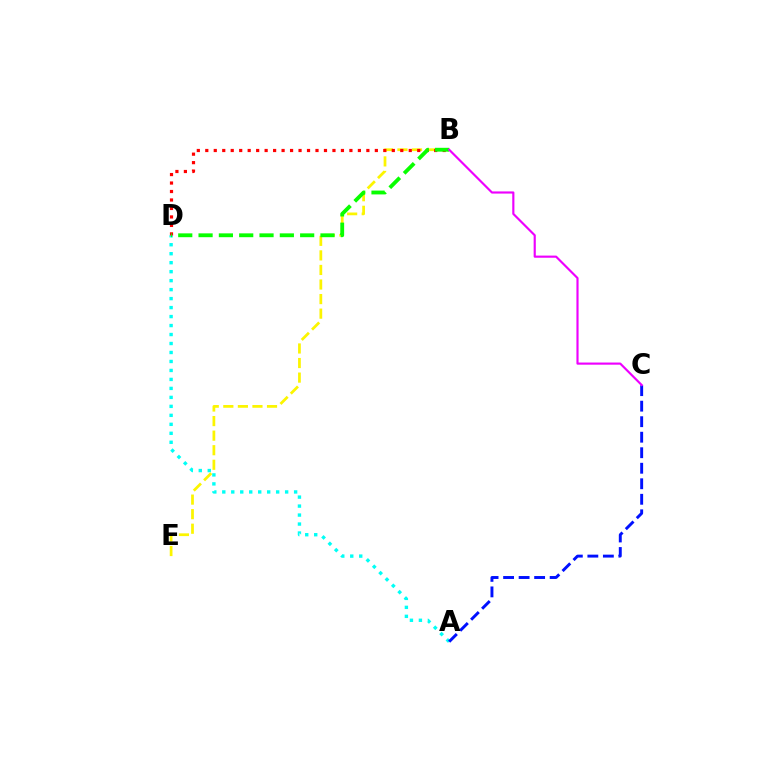{('A', 'D'): [{'color': '#00fff6', 'line_style': 'dotted', 'thickness': 2.44}], ('B', 'E'): [{'color': '#fcf500', 'line_style': 'dashed', 'thickness': 1.98}], ('B', 'D'): [{'color': '#ff0000', 'line_style': 'dotted', 'thickness': 2.3}, {'color': '#08ff00', 'line_style': 'dashed', 'thickness': 2.76}], ('A', 'C'): [{'color': '#0010ff', 'line_style': 'dashed', 'thickness': 2.11}], ('B', 'C'): [{'color': '#ee00ff', 'line_style': 'solid', 'thickness': 1.55}]}